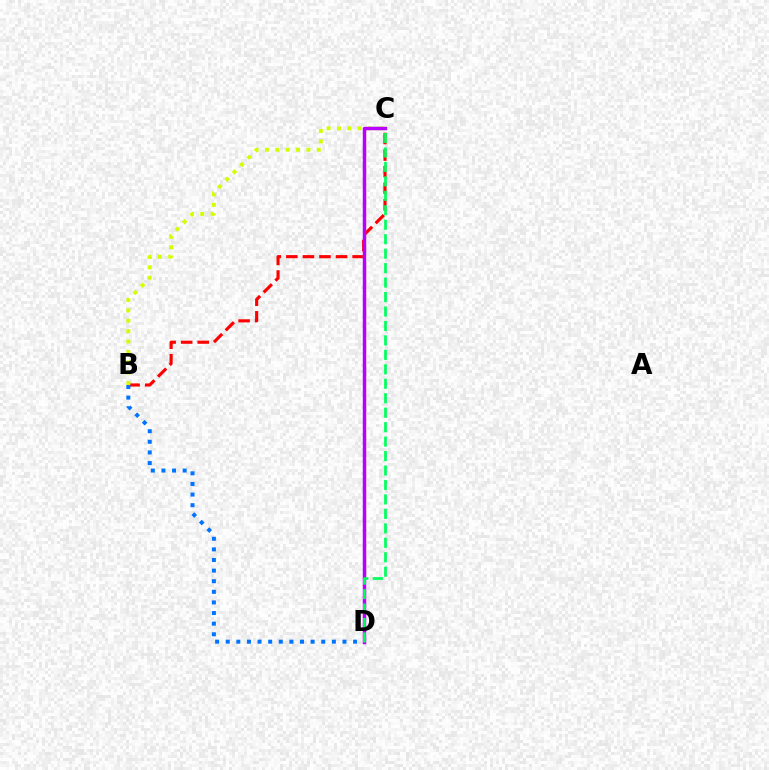{('B', 'C'): [{'color': '#ff0000', 'line_style': 'dashed', 'thickness': 2.25}, {'color': '#d1ff00', 'line_style': 'dotted', 'thickness': 2.82}], ('B', 'D'): [{'color': '#0074ff', 'line_style': 'dotted', 'thickness': 2.88}], ('C', 'D'): [{'color': '#b900ff', 'line_style': 'solid', 'thickness': 2.5}, {'color': '#00ff5c', 'line_style': 'dashed', 'thickness': 1.96}]}